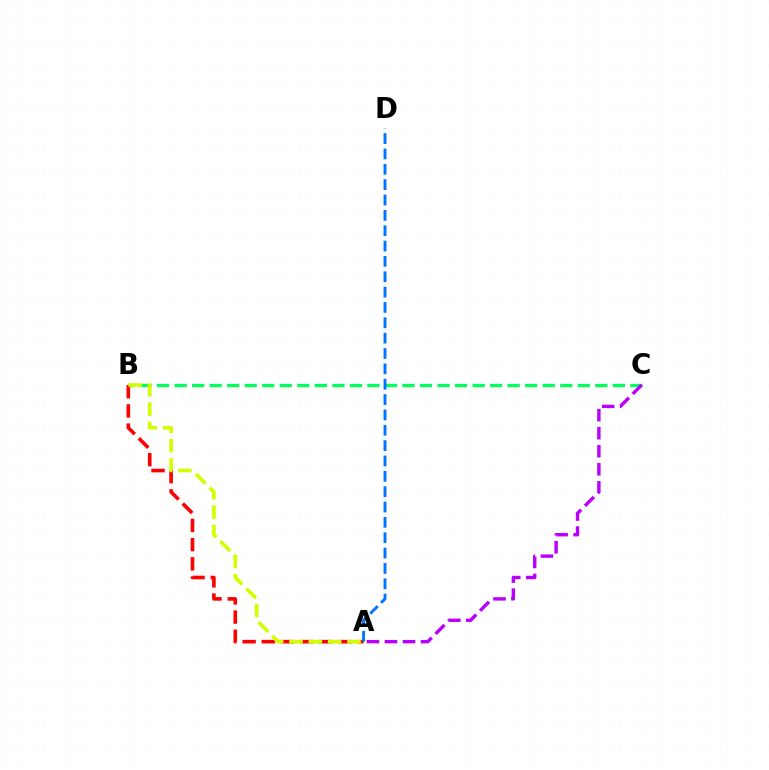{('B', 'C'): [{'color': '#00ff5c', 'line_style': 'dashed', 'thickness': 2.38}], ('A', 'B'): [{'color': '#ff0000', 'line_style': 'dashed', 'thickness': 2.61}, {'color': '#d1ff00', 'line_style': 'dashed', 'thickness': 2.63}], ('A', 'C'): [{'color': '#b900ff', 'line_style': 'dashed', 'thickness': 2.45}], ('A', 'D'): [{'color': '#0074ff', 'line_style': 'dashed', 'thickness': 2.09}]}